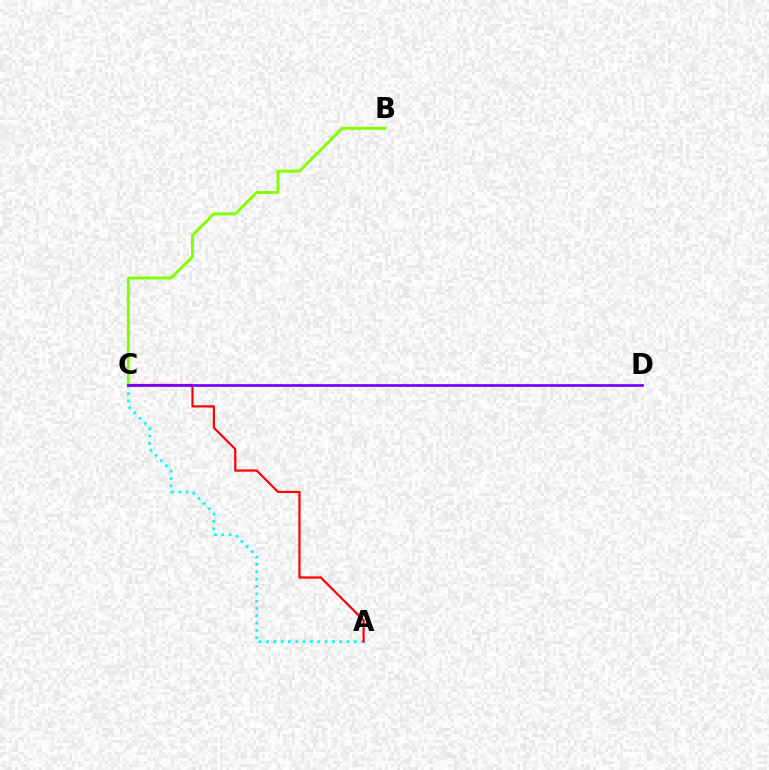{('B', 'C'): [{'color': '#84ff00', 'line_style': 'solid', 'thickness': 2.13}], ('A', 'C'): [{'color': '#00fff6', 'line_style': 'dotted', 'thickness': 1.99}, {'color': '#ff0000', 'line_style': 'solid', 'thickness': 1.59}], ('C', 'D'): [{'color': '#7200ff', 'line_style': 'solid', 'thickness': 1.93}]}